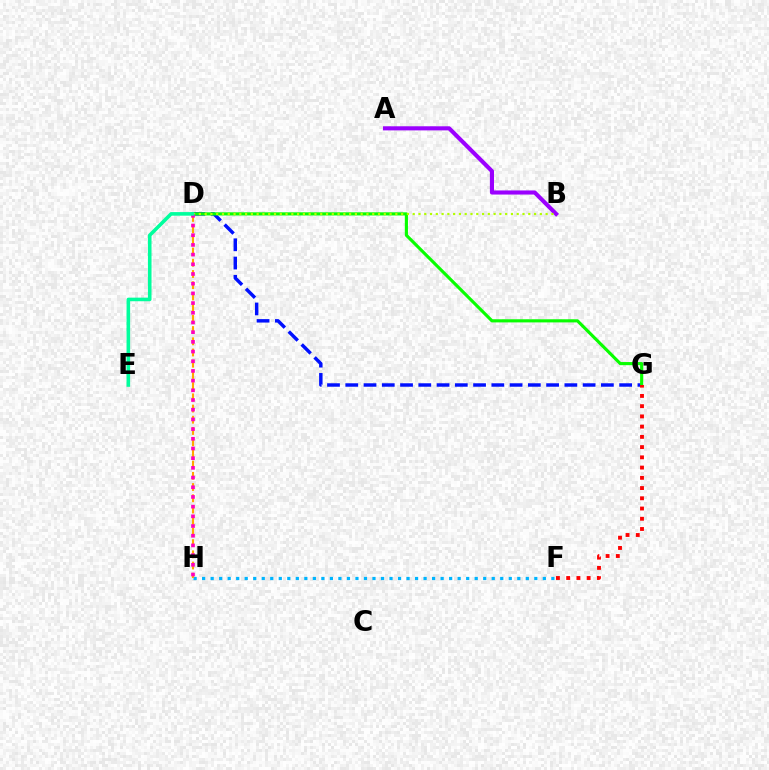{('D', 'G'): [{'color': '#0010ff', 'line_style': 'dashed', 'thickness': 2.48}, {'color': '#08ff00', 'line_style': 'solid', 'thickness': 2.26}], ('A', 'B'): [{'color': '#9b00ff', 'line_style': 'solid', 'thickness': 2.96}], ('B', 'D'): [{'color': '#b3ff00', 'line_style': 'dotted', 'thickness': 1.57}], ('F', 'H'): [{'color': '#00b5ff', 'line_style': 'dotted', 'thickness': 2.31}], ('D', 'H'): [{'color': '#ffa500', 'line_style': 'dashed', 'thickness': 1.52}, {'color': '#ff00bd', 'line_style': 'dotted', 'thickness': 2.63}], ('D', 'E'): [{'color': '#00ff9d', 'line_style': 'solid', 'thickness': 2.58}], ('F', 'G'): [{'color': '#ff0000', 'line_style': 'dotted', 'thickness': 2.78}]}